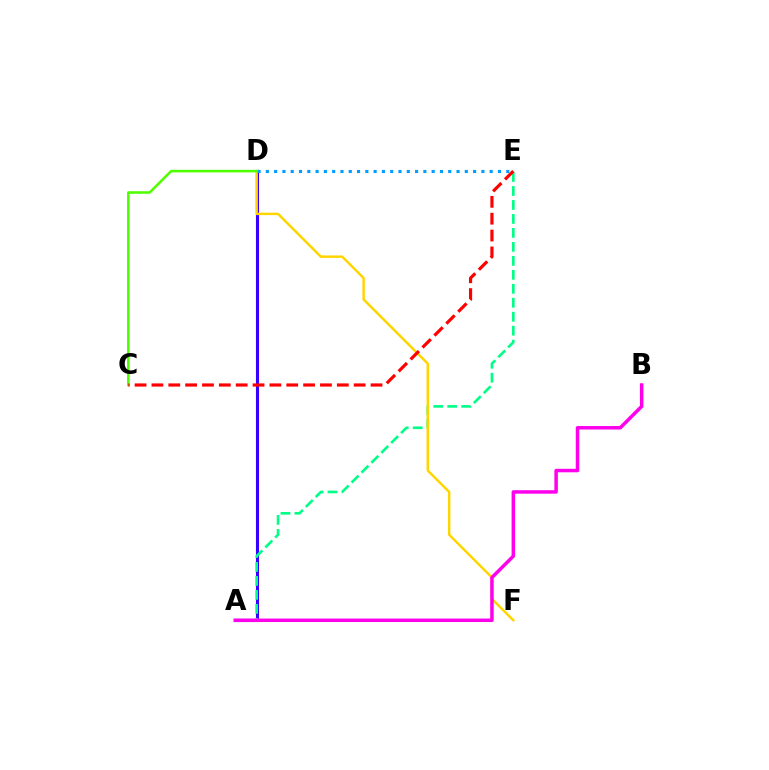{('A', 'D'): [{'color': '#3700ff', 'line_style': 'solid', 'thickness': 2.23}], ('A', 'E'): [{'color': '#00ff86', 'line_style': 'dashed', 'thickness': 1.9}], ('D', 'F'): [{'color': '#ffd500', 'line_style': 'solid', 'thickness': 1.77}], ('A', 'B'): [{'color': '#ff00ed', 'line_style': 'solid', 'thickness': 2.52}], ('D', 'E'): [{'color': '#009eff', 'line_style': 'dotted', 'thickness': 2.25}], ('C', 'D'): [{'color': '#4fff00', 'line_style': 'solid', 'thickness': 1.85}], ('C', 'E'): [{'color': '#ff0000', 'line_style': 'dashed', 'thickness': 2.29}]}